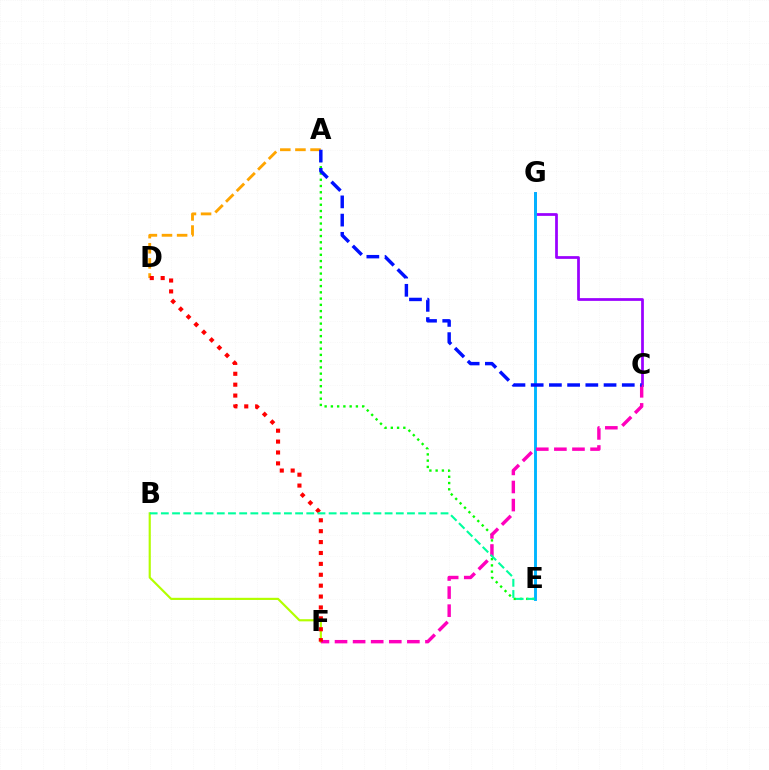{('B', 'F'): [{'color': '#b3ff00', 'line_style': 'solid', 'thickness': 1.56}], ('C', 'G'): [{'color': '#9b00ff', 'line_style': 'solid', 'thickness': 1.98}], ('A', 'E'): [{'color': '#08ff00', 'line_style': 'dotted', 'thickness': 1.7}], ('A', 'D'): [{'color': '#ffa500', 'line_style': 'dashed', 'thickness': 2.05}], ('E', 'G'): [{'color': '#00b5ff', 'line_style': 'solid', 'thickness': 2.09}], ('C', 'F'): [{'color': '#ff00bd', 'line_style': 'dashed', 'thickness': 2.46}], ('D', 'F'): [{'color': '#ff0000', 'line_style': 'dotted', 'thickness': 2.96}], ('A', 'C'): [{'color': '#0010ff', 'line_style': 'dashed', 'thickness': 2.48}], ('B', 'E'): [{'color': '#00ff9d', 'line_style': 'dashed', 'thickness': 1.52}]}